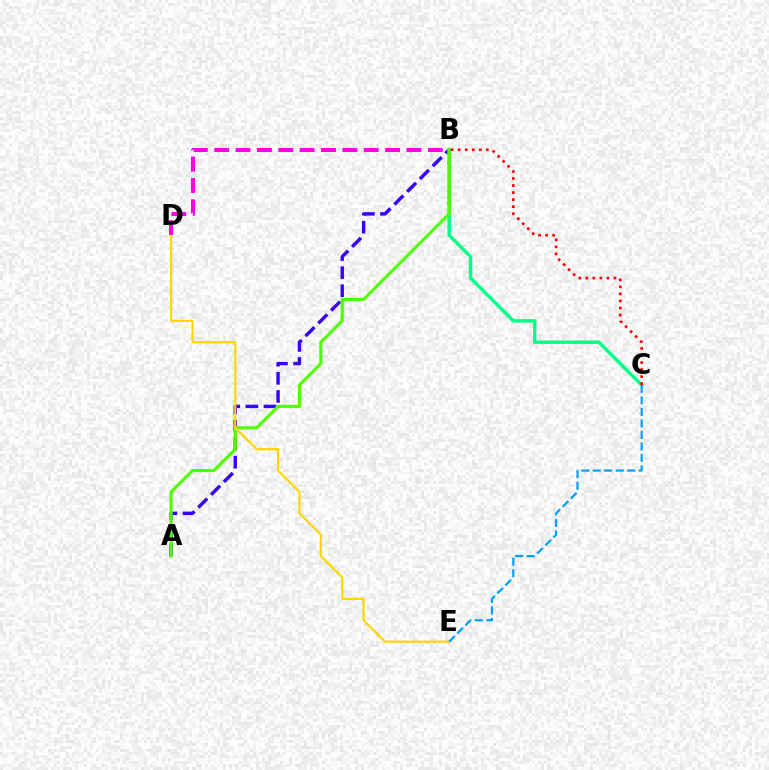{('A', 'B'): [{'color': '#3700ff', 'line_style': 'dashed', 'thickness': 2.46}, {'color': '#4fff00', 'line_style': 'solid', 'thickness': 2.25}], ('B', 'C'): [{'color': '#00ff86', 'line_style': 'solid', 'thickness': 2.47}, {'color': '#ff0000', 'line_style': 'dotted', 'thickness': 1.91}], ('D', 'E'): [{'color': '#ffd500', 'line_style': 'solid', 'thickness': 1.54}], ('B', 'D'): [{'color': '#ff00ed', 'line_style': 'dashed', 'thickness': 2.9}], ('C', 'E'): [{'color': '#009eff', 'line_style': 'dashed', 'thickness': 1.56}]}